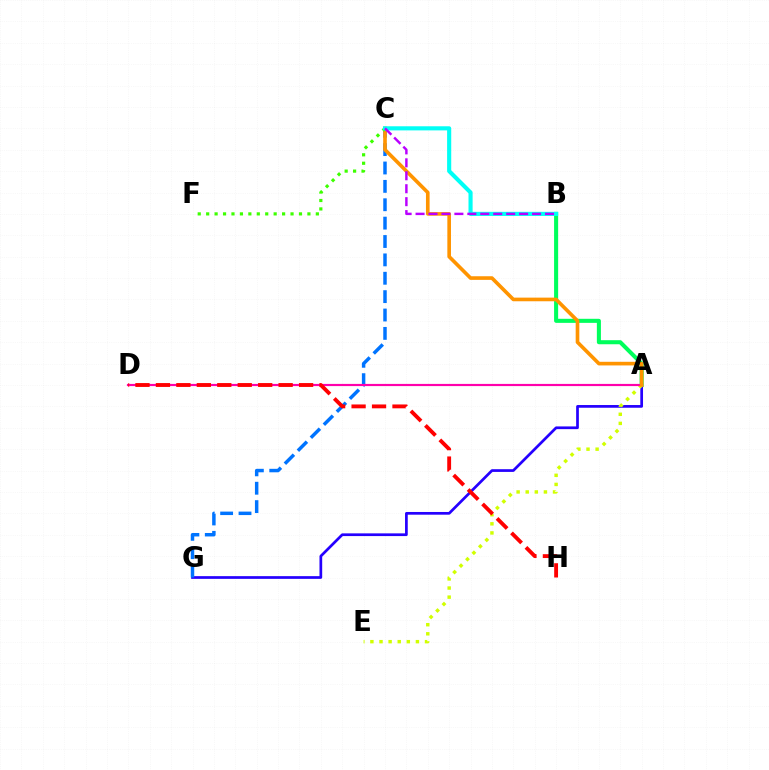{('A', 'B'): [{'color': '#00ff5c', 'line_style': 'solid', 'thickness': 2.93}], ('A', 'G'): [{'color': '#2500ff', 'line_style': 'solid', 'thickness': 1.95}], ('C', 'G'): [{'color': '#0074ff', 'line_style': 'dashed', 'thickness': 2.5}], ('A', 'E'): [{'color': '#d1ff00', 'line_style': 'dotted', 'thickness': 2.47}], ('A', 'D'): [{'color': '#ff00ac', 'line_style': 'solid', 'thickness': 1.57}], ('A', 'C'): [{'color': '#ff9400', 'line_style': 'solid', 'thickness': 2.62}], ('C', 'F'): [{'color': '#3dff00', 'line_style': 'dotted', 'thickness': 2.29}], ('D', 'H'): [{'color': '#ff0000', 'line_style': 'dashed', 'thickness': 2.78}], ('B', 'C'): [{'color': '#00fff6', 'line_style': 'solid', 'thickness': 2.97}, {'color': '#b900ff', 'line_style': 'dashed', 'thickness': 1.76}]}